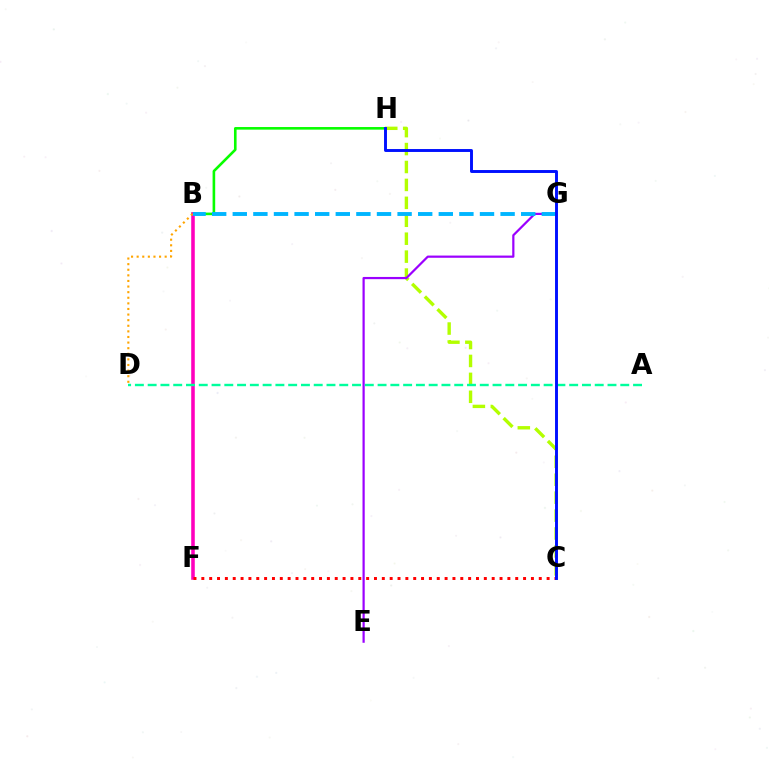{('C', 'H'): [{'color': '#b3ff00', 'line_style': 'dashed', 'thickness': 2.44}, {'color': '#0010ff', 'line_style': 'solid', 'thickness': 2.11}], ('B', 'H'): [{'color': '#08ff00', 'line_style': 'solid', 'thickness': 1.88}], ('E', 'G'): [{'color': '#9b00ff', 'line_style': 'solid', 'thickness': 1.59}], ('B', 'F'): [{'color': '#ff00bd', 'line_style': 'solid', 'thickness': 2.57}], ('C', 'F'): [{'color': '#ff0000', 'line_style': 'dotted', 'thickness': 2.13}], ('B', 'D'): [{'color': '#ffa500', 'line_style': 'dotted', 'thickness': 1.52}], ('B', 'G'): [{'color': '#00b5ff', 'line_style': 'dashed', 'thickness': 2.8}], ('A', 'D'): [{'color': '#00ff9d', 'line_style': 'dashed', 'thickness': 1.74}]}